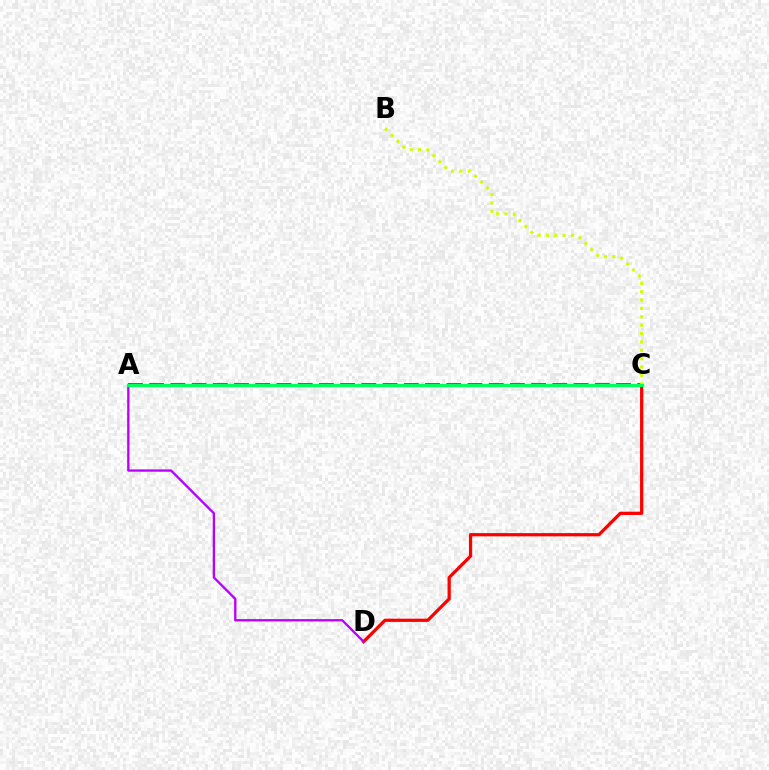{('C', 'D'): [{'color': '#ff0000', 'line_style': 'solid', 'thickness': 2.33}], ('A', 'D'): [{'color': '#b900ff', 'line_style': 'solid', 'thickness': 1.68}], ('A', 'C'): [{'color': '#0074ff', 'line_style': 'dashed', 'thickness': 2.88}, {'color': '#00ff5c', 'line_style': 'solid', 'thickness': 2.29}], ('B', 'C'): [{'color': '#d1ff00', 'line_style': 'dotted', 'thickness': 2.27}]}